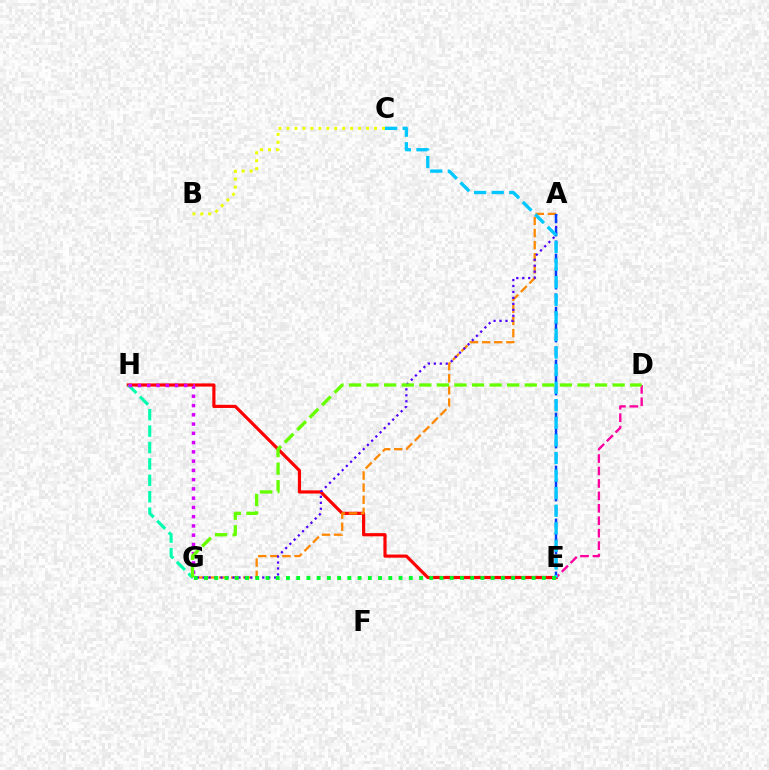{('E', 'H'): [{'color': '#ff0000', 'line_style': 'solid', 'thickness': 2.28}], ('G', 'H'): [{'color': '#00ffaf', 'line_style': 'dashed', 'thickness': 2.23}, {'color': '#d600ff', 'line_style': 'dotted', 'thickness': 2.52}], ('A', 'G'): [{'color': '#ff8800', 'line_style': 'dashed', 'thickness': 1.64}, {'color': '#4f00ff', 'line_style': 'dotted', 'thickness': 1.62}], ('A', 'E'): [{'color': '#003fff', 'line_style': 'dashed', 'thickness': 1.8}], ('D', 'E'): [{'color': '#ff00a0', 'line_style': 'dashed', 'thickness': 1.69}], ('B', 'C'): [{'color': '#eeff00', 'line_style': 'dotted', 'thickness': 2.16}], ('C', 'E'): [{'color': '#00c7ff', 'line_style': 'dashed', 'thickness': 2.39}], ('E', 'G'): [{'color': '#00ff27', 'line_style': 'dotted', 'thickness': 2.78}], ('D', 'G'): [{'color': '#66ff00', 'line_style': 'dashed', 'thickness': 2.39}]}